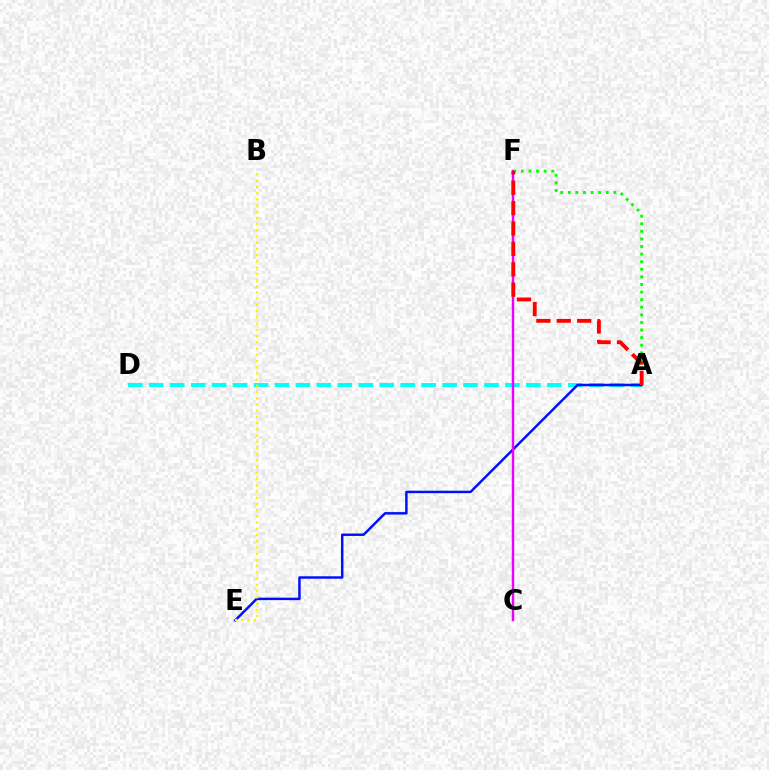{('A', 'D'): [{'color': '#00fff6', 'line_style': 'dashed', 'thickness': 2.85}], ('A', 'E'): [{'color': '#0010ff', 'line_style': 'solid', 'thickness': 1.78}], ('A', 'F'): [{'color': '#08ff00', 'line_style': 'dotted', 'thickness': 2.06}, {'color': '#ff0000', 'line_style': 'dashed', 'thickness': 2.77}], ('B', 'E'): [{'color': '#fcf500', 'line_style': 'dotted', 'thickness': 1.69}], ('C', 'F'): [{'color': '#ee00ff', 'line_style': 'solid', 'thickness': 1.75}]}